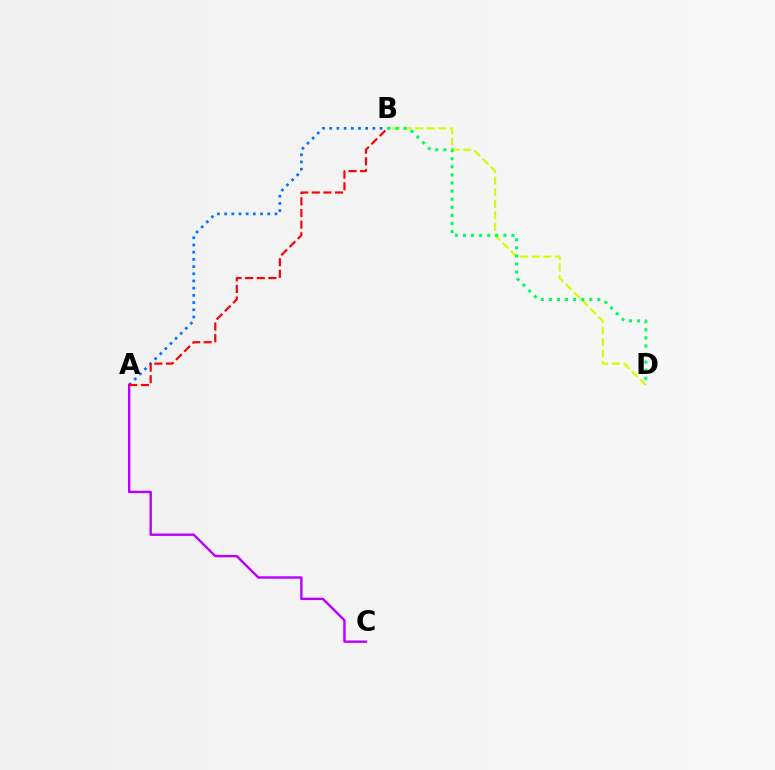{('B', 'D'): [{'color': '#d1ff00', 'line_style': 'dashed', 'thickness': 1.57}, {'color': '#00ff5c', 'line_style': 'dotted', 'thickness': 2.2}], ('A', 'B'): [{'color': '#0074ff', 'line_style': 'dotted', 'thickness': 1.96}, {'color': '#ff0000', 'line_style': 'dashed', 'thickness': 1.58}], ('A', 'C'): [{'color': '#b900ff', 'line_style': 'solid', 'thickness': 1.72}]}